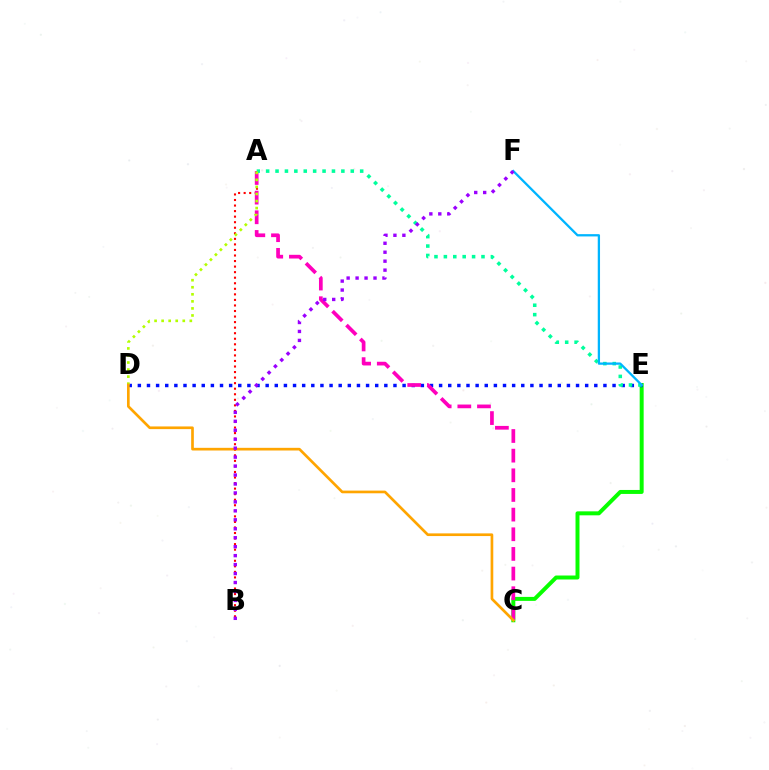{('C', 'E'): [{'color': '#08ff00', 'line_style': 'solid', 'thickness': 2.86}], ('D', 'E'): [{'color': '#0010ff', 'line_style': 'dotted', 'thickness': 2.48}], ('A', 'B'): [{'color': '#ff0000', 'line_style': 'dotted', 'thickness': 1.51}], ('A', 'C'): [{'color': '#ff00bd', 'line_style': 'dashed', 'thickness': 2.67}], ('A', 'E'): [{'color': '#00ff9d', 'line_style': 'dotted', 'thickness': 2.56}], ('A', 'D'): [{'color': '#b3ff00', 'line_style': 'dotted', 'thickness': 1.92}], ('E', 'F'): [{'color': '#00b5ff', 'line_style': 'solid', 'thickness': 1.65}], ('C', 'D'): [{'color': '#ffa500', 'line_style': 'solid', 'thickness': 1.93}], ('B', 'F'): [{'color': '#9b00ff', 'line_style': 'dotted', 'thickness': 2.43}]}